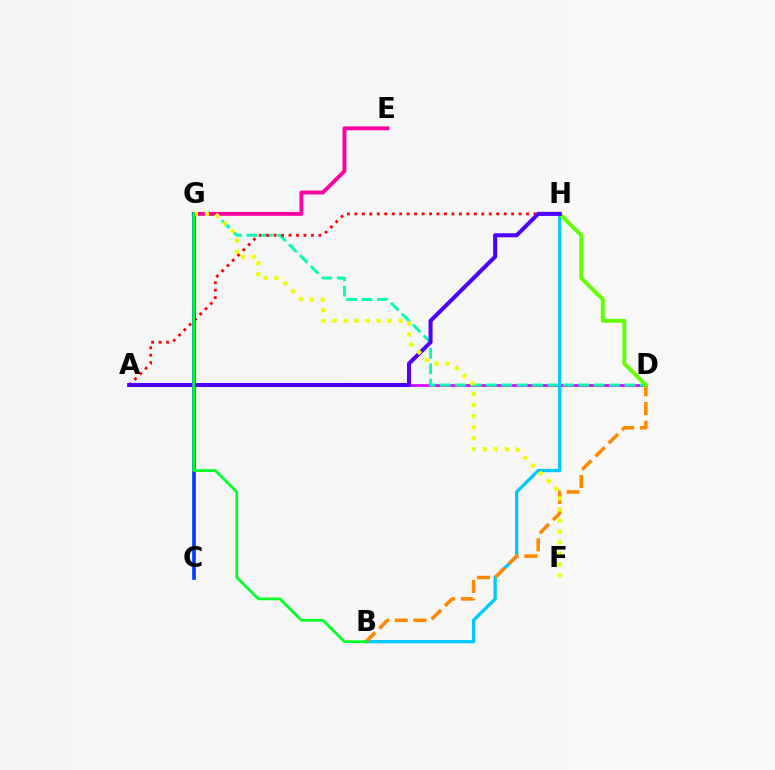{('A', 'D'): [{'color': '#d600ff', 'line_style': 'solid', 'thickness': 1.91}], ('D', 'G'): [{'color': '#00ffaf', 'line_style': 'dashed', 'thickness': 2.09}], ('E', 'G'): [{'color': '#ff00a0', 'line_style': 'solid', 'thickness': 2.79}], ('A', 'H'): [{'color': '#ff0000', 'line_style': 'dotted', 'thickness': 2.03}, {'color': '#4f00ff', 'line_style': 'solid', 'thickness': 2.91}], ('C', 'G'): [{'color': '#003fff', 'line_style': 'solid', 'thickness': 2.66}], ('B', 'H'): [{'color': '#00c7ff', 'line_style': 'solid', 'thickness': 2.37}], ('B', 'D'): [{'color': '#ff8800', 'line_style': 'dashed', 'thickness': 2.55}], ('D', 'H'): [{'color': '#66ff00', 'line_style': 'solid', 'thickness': 2.84}], ('F', 'G'): [{'color': '#eeff00', 'line_style': 'dotted', 'thickness': 2.99}], ('B', 'G'): [{'color': '#00ff27', 'line_style': 'solid', 'thickness': 1.96}]}